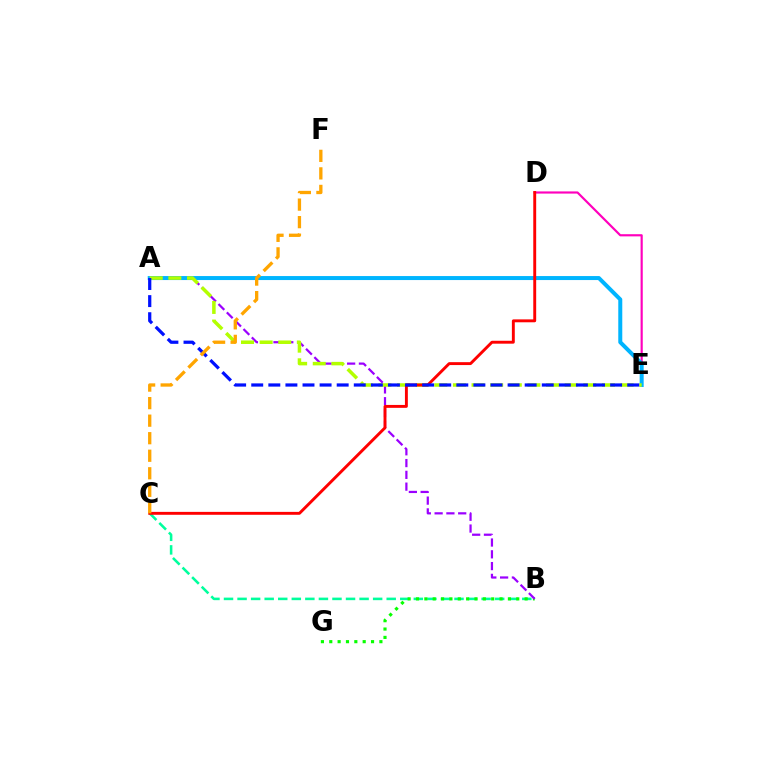{('B', 'C'): [{'color': '#00ff9d', 'line_style': 'dashed', 'thickness': 1.84}], ('D', 'E'): [{'color': '#ff00bd', 'line_style': 'solid', 'thickness': 1.56}], ('B', 'G'): [{'color': '#08ff00', 'line_style': 'dotted', 'thickness': 2.27}], ('A', 'B'): [{'color': '#9b00ff', 'line_style': 'dashed', 'thickness': 1.6}], ('A', 'E'): [{'color': '#00b5ff', 'line_style': 'solid', 'thickness': 2.88}, {'color': '#b3ff00', 'line_style': 'dashed', 'thickness': 2.53}, {'color': '#0010ff', 'line_style': 'dashed', 'thickness': 2.32}], ('C', 'D'): [{'color': '#ff0000', 'line_style': 'solid', 'thickness': 2.09}], ('C', 'F'): [{'color': '#ffa500', 'line_style': 'dashed', 'thickness': 2.38}]}